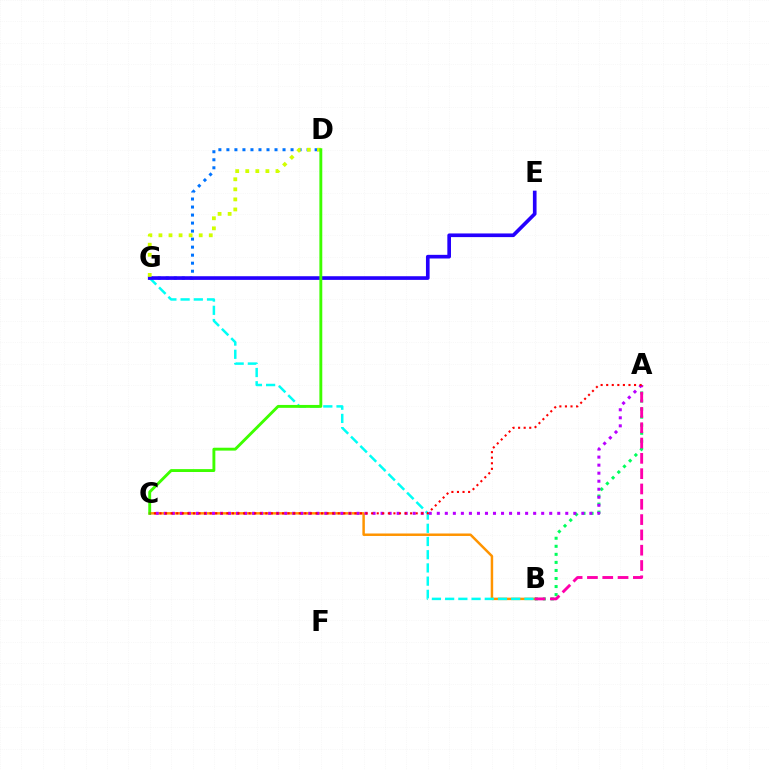{('B', 'C'): [{'color': '#ff9400', 'line_style': 'solid', 'thickness': 1.78}], ('A', 'B'): [{'color': '#00ff5c', 'line_style': 'dotted', 'thickness': 2.19}, {'color': '#ff00ac', 'line_style': 'dashed', 'thickness': 2.08}], ('D', 'G'): [{'color': '#0074ff', 'line_style': 'dotted', 'thickness': 2.18}, {'color': '#d1ff00', 'line_style': 'dotted', 'thickness': 2.74}], ('B', 'G'): [{'color': '#00fff6', 'line_style': 'dashed', 'thickness': 1.79}], ('A', 'C'): [{'color': '#b900ff', 'line_style': 'dotted', 'thickness': 2.18}, {'color': '#ff0000', 'line_style': 'dotted', 'thickness': 1.51}], ('E', 'G'): [{'color': '#2500ff', 'line_style': 'solid', 'thickness': 2.63}], ('C', 'D'): [{'color': '#3dff00', 'line_style': 'solid', 'thickness': 2.08}]}